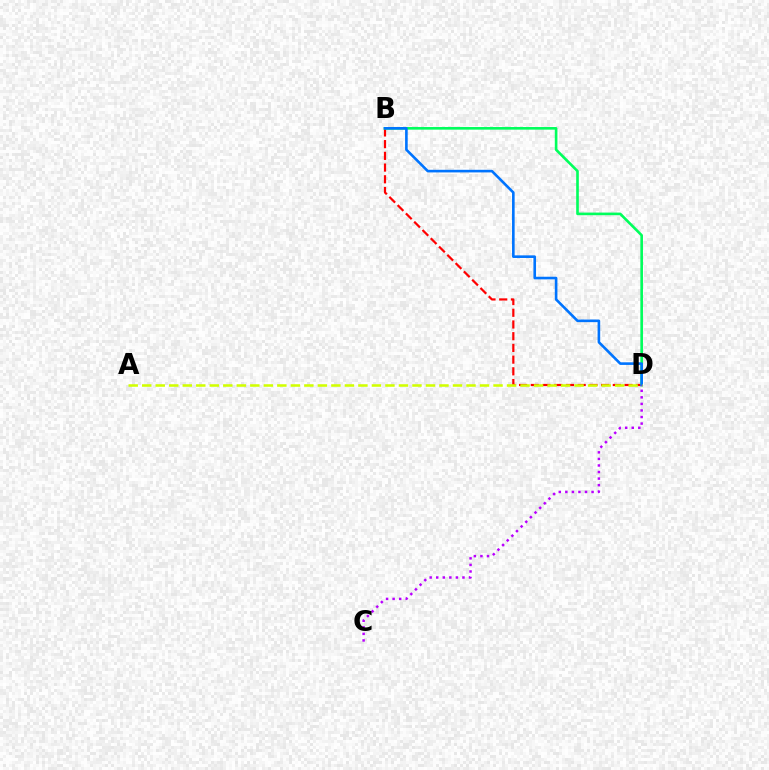{('B', 'D'): [{'color': '#ff0000', 'line_style': 'dashed', 'thickness': 1.59}, {'color': '#00ff5c', 'line_style': 'solid', 'thickness': 1.89}, {'color': '#0074ff', 'line_style': 'solid', 'thickness': 1.88}], ('C', 'D'): [{'color': '#b900ff', 'line_style': 'dotted', 'thickness': 1.78}], ('A', 'D'): [{'color': '#d1ff00', 'line_style': 'dashed', 'thickness': 1.84}]}